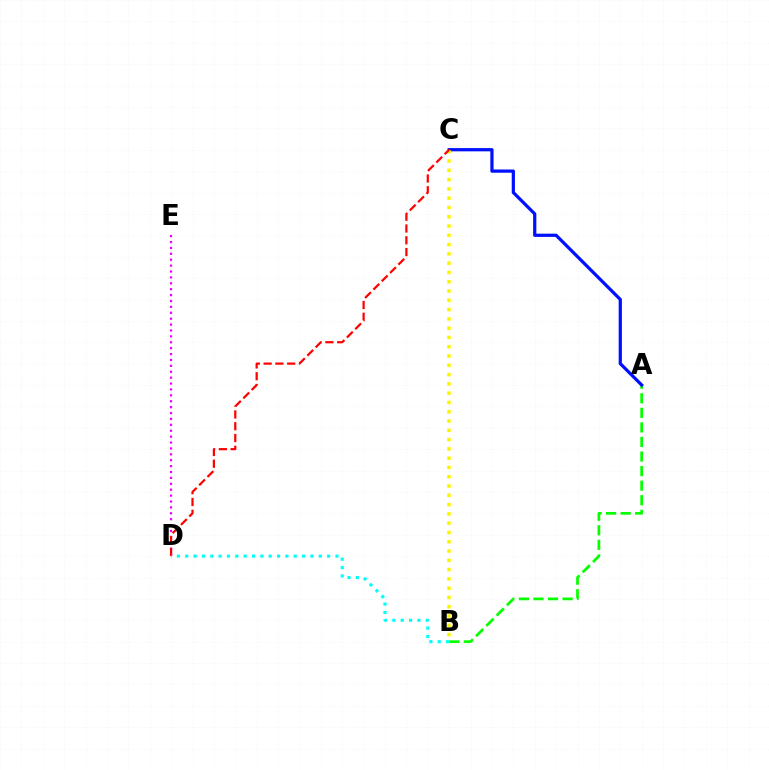{('A', 'B'): [{'color': '#08ff00', 'line_style': 'dashed', 'thickness': 1.98}], ('A', 'C'): [{'color': '#0010ff', 'line_style': 'solid', 'thickness': 2.33}], ('D', 'E'): [{'color': '#ee00ff', 'line_style': 'dotted', 'thickness': 1.6}], ('B', 'C'): [{'color': '#fcf500', 'line_style': 'dotted', 'thickness': 2.52}], ('C', 'D'): [{'color': '#ff0000', 'line_style': 'dashed', 'thickness': 1.6}], ('B', 'D'): [{'color': '#00fff6', 'line_style': 'dotted', 'thickness': 2.27}]}